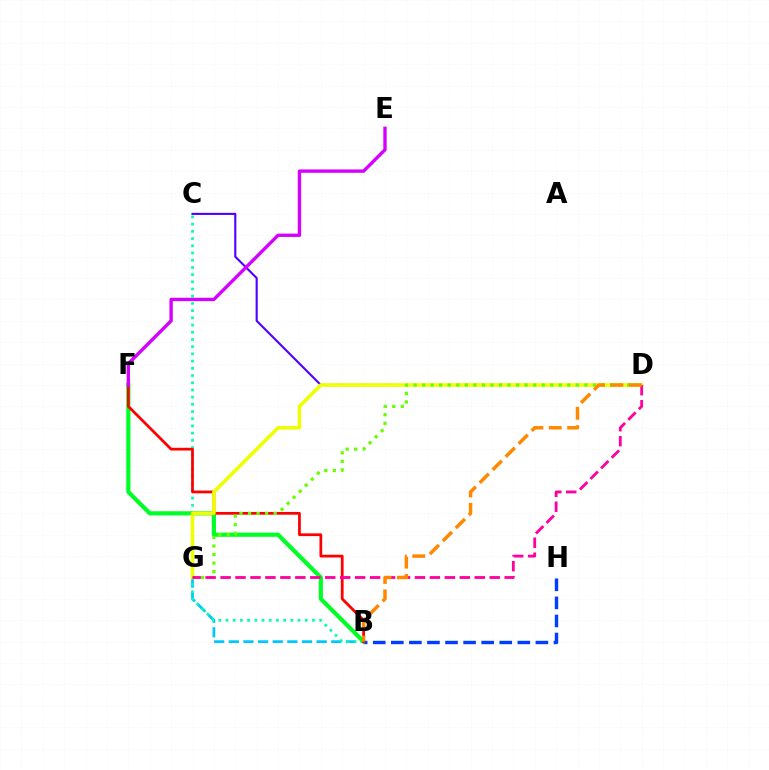{('B', 'G'): [{'color': '#00c7ff', 'line_style': 'dashed', 'thickness': 1.99}], ('B', 'C'): [{'color': '#00ffaf', 'line_style': 'dotted', 'thickness': 1.96}], ('B', 'F'): [{'color': '#00ff27', 'line_style': 'solid', 'thickness': 3.0}, {'color': '#ff0000', 'line_style': 'solid', 'thickness': 1.98}], ('B', 'H'): [{'color': '#003fff', 'line_style': 'dashed', 'thickness': 2.46}], ('C', 'D'): [{'color': '#4f00ff', 'line_style': 'solid', 'thickness': 1.52}], ('D', 'G'): [{'color': '#eeff00', 'line_style': 'solid', 'thickness': 2.57}, {'color': '#66ff00', 'line_style': 'dotted', 'thickness': 2.32}, {'color': '#ff00a0', 'line_style': 'dashed', 'thickness': 2.03}], ('E', 'F'): [{'color': '#d600ff', 'line_style': 'solid', 'thickness': 2.42}], ('B', 'D'): [{'color': '#ff8800', 'line_style': 'dashed', 'thickness': 2.5}]}